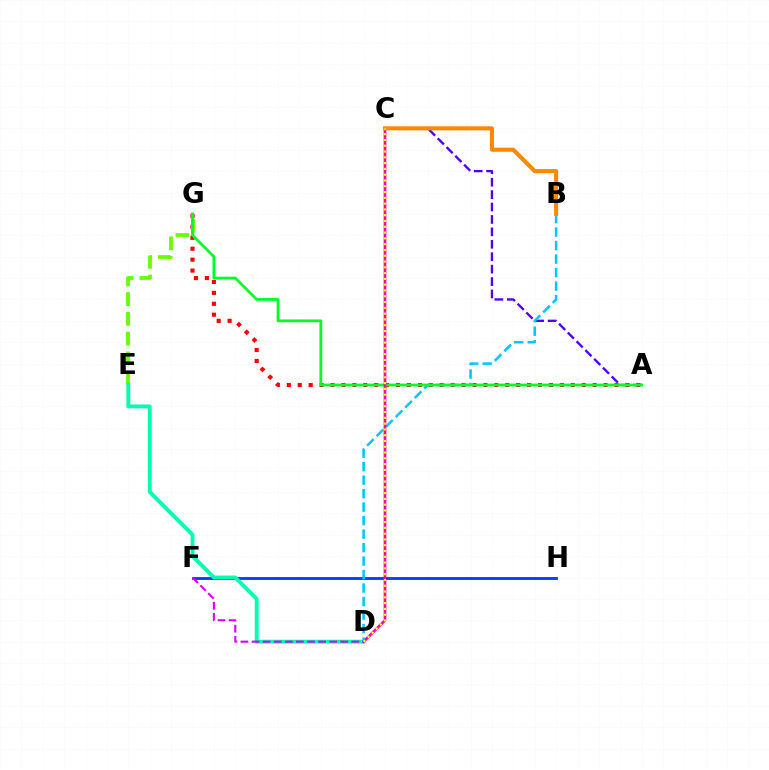{('A', 'G'): [{'color': '#ff0000', 'line_style': 'dotted', 'thickness': 2.97}, {'color': '#00ff27', 'line_style': 'solid', 'thickness': 2.0}], ('F', 'H'): [{'color': '#003fff', 'line_style': 'solid', 'thickness': 2.05}], ('A', 'C'): [{'color': '#4f00ff', 'line_style': 'dashed', 'thickness': 1.69}], ('E', 'G'): [{'color': '#66ff00', 'line_style': 'dashed', 'thickness': 2.68}], ('D', 'E'): [{'color': '#00ffaf', 'line_style': 'solid', 'thickness': 2.78}], ('B', 'D'): [{'color': '#00c7ff', 'line_style': 'dashed', 'thickness': 1.83}], ('C', 'D'): [{'color': '#ff00a0', 'line_style': 'solid', 'thickness': 1.94}, {'color': '#eeff00', 'line_style': 'dotted', 'thickness': 1.57}], ('B', 'C'): [{'color': '#ff8800', 'line_style': 'solid', 'thickness': 2.93}], ('D', 'F'): [{'color': '#d600ff', 'line_style': 'dashed', 'thickness': 1.51}]}